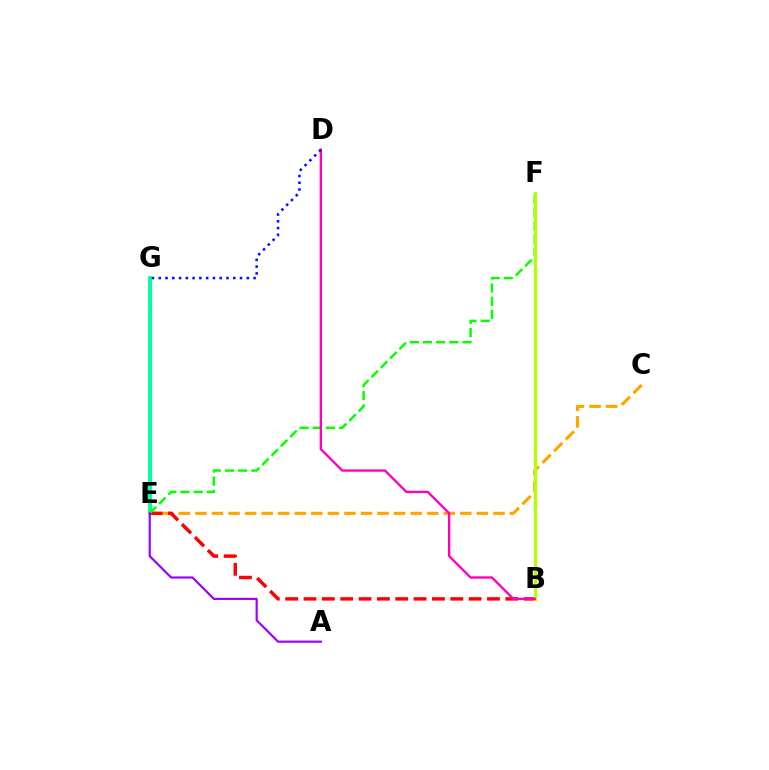{('C', 'E'): [{'color': '#ffa500', 'line_style': 'dashed', 'thickness': 2.25}], ('E', 'G'): [{'color': '#00b5ff', 'line_style': 'dashed', 'thickness': 1.81}, {'color': '#00ff9d', 'line_style': 'solid', 'thickness': 2.77}], ('B', 'E'): [{'color': '#ff0000', 'line_style': 'dashed', 'thickness': 2.49}], ('E', 'F'): [{'color': '#08ff00', 'line_style': 'dashed', 'thickness': 1.79}], ('B', 'F'): [{'color': '#b3ff00', 'line_style': 'solid', 'thickness': 2.31}], ('B', 'D'): [{'color': '#ff00bd', 'line_style': 'solid', 'thickness': 1.7}], ('A', 'E'): [{'color': '#9b00ff', 'line_style': 'solid', 'thickness': 1.57}], ('D', 'G'): [{'color': '#0010ff', 'line_style': 'dotted', 'thickness': 1.84}]}